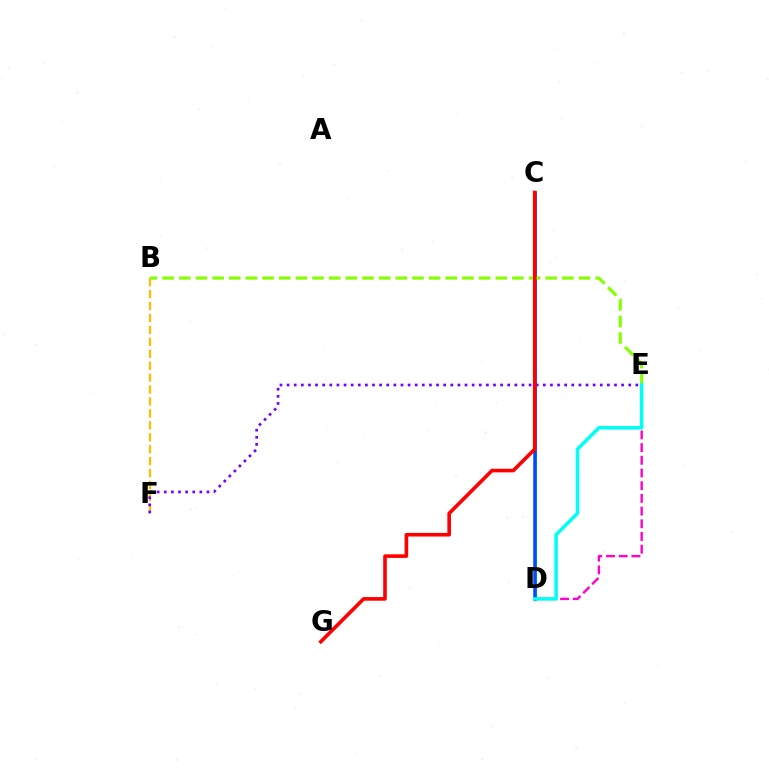{('C', 'D'): [{'color': '#00ff39', 'line_style': 'solid', 'thickness': 2.01}, {'color': '#004bff', 'line_style': 'solid', 'thickness': 2.54}], ('B', 'F'): [{'color': '#ffbd00', 'line_style': 'dashed', 'thickness': 1.62}], ('B', 'E'): [{'color': '#84ff00', 'line_style': 'dashed', 'thickness': 2.26}], ('E', 'F'): [{'color': '#7200ff', 'line_style': 'dotted', 'thickness': 1.93}], ('D', 'E'): [{'color': '#ff00cf', 'line_style': 'dashed', 'thickness': 1.73}, {'color': '#00fff6', 'line_style': 'solid', 'thickness': 2.53}], ('C', 'G'): [{'color': '#ff0000', 'line_style': 'solid', 'thickness': 2.61}]}